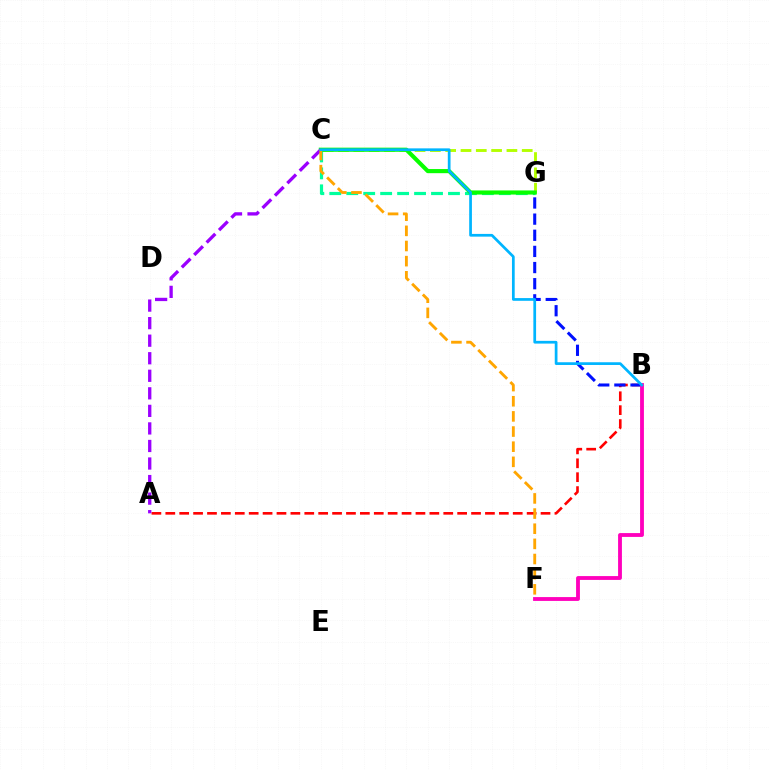{('A', 'B'): [{'color': '#ff0000', 'line_style': 'dashed', 'thickness': 1.89}], ('B', 'G'): [{'color': '#0010ff', 'line_style': 'dashed', 'thickness': 2.19}], ('C', 'G'): [{'color': '#00ff9d', 'line_style': 'dashed', 'thickness': 2.3}, {'color': '#b3ff00', 'line_style': 'dashed', 'thickness': 2.08}, {'color': '#08ff00', 'line_style': 'solid', 'thickness': 2.97}], ('A', 'C'): [{'color': '#9b00ff', 'line_style': 'dashed', 'thickness': 2.38}], ('B', 'F'): [{'color': '#ff00bd', 'line_style': 'solid', 'thickness': 2.76}], ('C', 'F'): [{'color': '#ffa500', 'line_style': 'dashed', 'thickness': 2.06}], ('B', 'C'): [{'color': '#00b5ff', 'line_style': 'solid', 'thickness': 1.96}]}